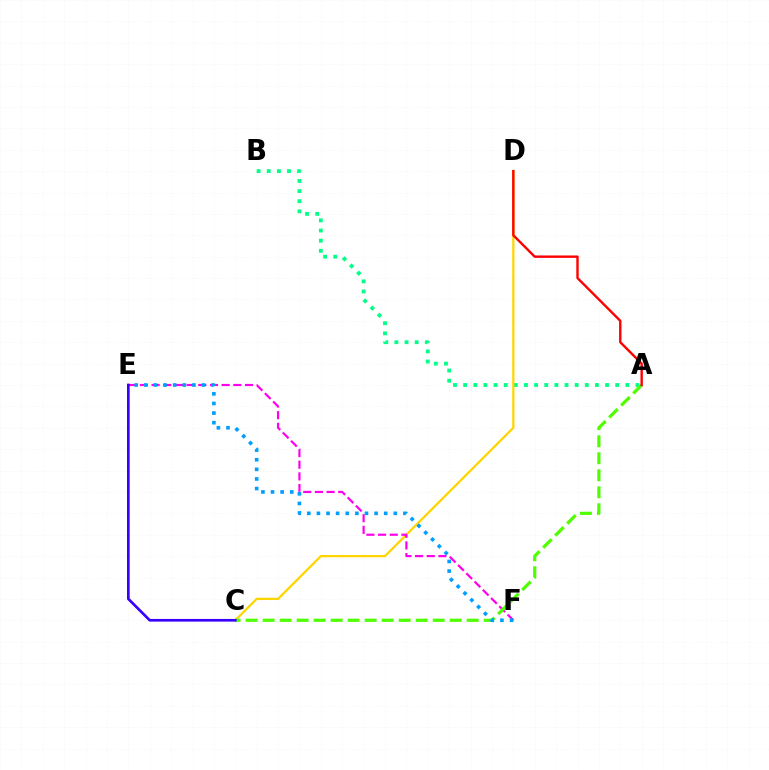{('A', 'B'): [{'color': '#00ff86', 'line_style': 'dotted', 'thickness': 2.75}], ('C', 'D'): [{'color': '#ffd500', 'line_style': 'solid', 'thickness': 1.63}], ('E', 'F'): [{'color': '#ff00ed', 'line_style': 'dashed', 'thickness': 1.59}, {'color': '#009eff', 'line_style': 'dotted', 'thickness': 2.61}], ('A', 'C'): [{'color': '#4fff00', 'line_style': 'dashed', 'thickness': 2.31}], ('A', 'D'): [{'color': '#ff0000', 'line_style': 'solid', 'thickness': 1.72}], ('C', 'E'): [{'color': '#3700ff', 'line_style': 'solid', 'thickness': 1.93}]}